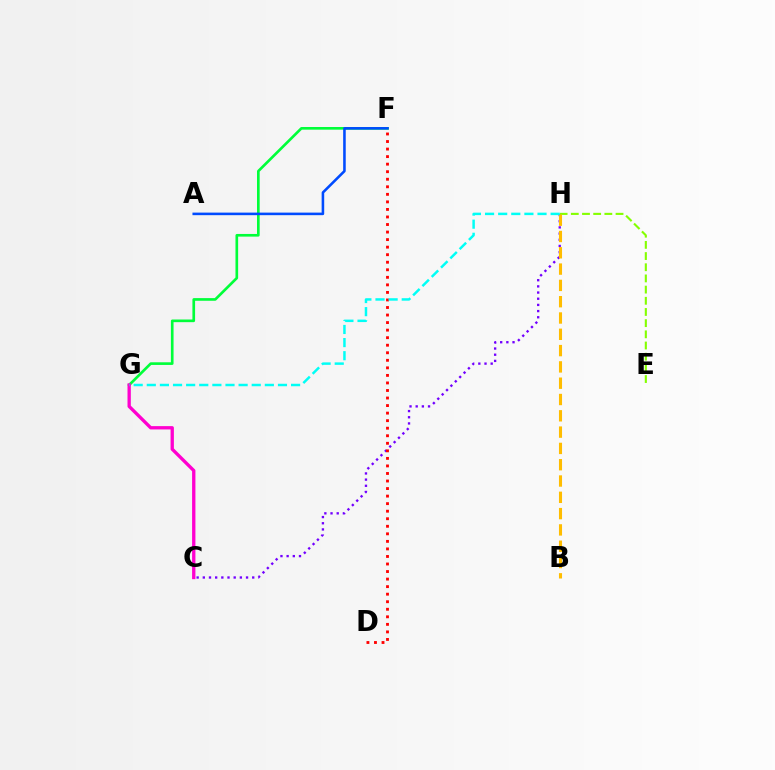{('C', 'H'): [{'color': '#7200ff', 'line_style': 'dotted', 'thickness': 1.68}], ('F', 'G'): [{'color': '#00ff39', 'line_style': 'solid', 'thickness': 1.92}], ('D', 'F'): [{'color': '#ff0000', 'line_style': 'dotted', 'thickness': 2.05}], ('C', 'G'): [{'color': '#ff00cf', 'line_style': 'solid', 'thickness': 2.39}], ('A', 'F'): [{'color': '#004bff', 'line_style': 'solid', 'thickness': 1.85}], ('E', 'H'): [{'color': '#84ff00', 'line_style': 'dashed', 'thickness': 1.52}], ('B', 'H'): [{'color': '#ffbd00', 'line_style': 'dashed', 'thickness': 2.21}], ('G', 'H'): [{'color': '#00fff6', 'line_style': 'dashed', 'thickness': 1.78}]}